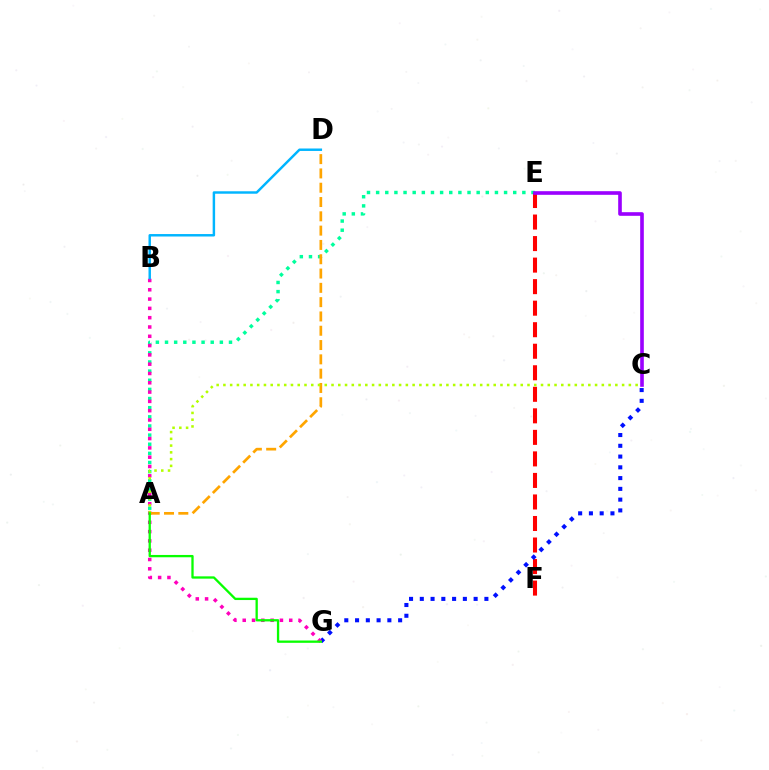{('A', 'E'): [{'color': '#00ff9d', 'line_style': 'dotted', 'thickness': 2.48}], ('E', 'F'): [{'color': '#ff0000', 'line_style': 'dashed', 'thickness': 2.93}], ('C', 'G'): [{'color': '#0010ff', 'line_style': 'dotted', 'thickness': 2.93}], ('B', 'G'): [{'color': '#ff00bd', 'line_style': 'dotted', 'thickness': 2.53}], ('A', 'D'): [{'color': '#ffa500', 'line_style': 'dashed', 'thickness': 1.94}], ('C', 'E'): [{'color': '#9b00ff', 'line_style': 'solid', 'thickness': 2.61}], ('B', 'D'): [{'color': '#00b5ff', 'line_style': 'solid', 'thickness': 1.77}], ('A', 'C'): [{'color': '#b3ff00', 'line_style': 'dotted', 'thickness': 1.84}], ('A', 'G'): [{'color': '#08ff00', 'line_style': 'solid', 'thickness': 1.66}]}